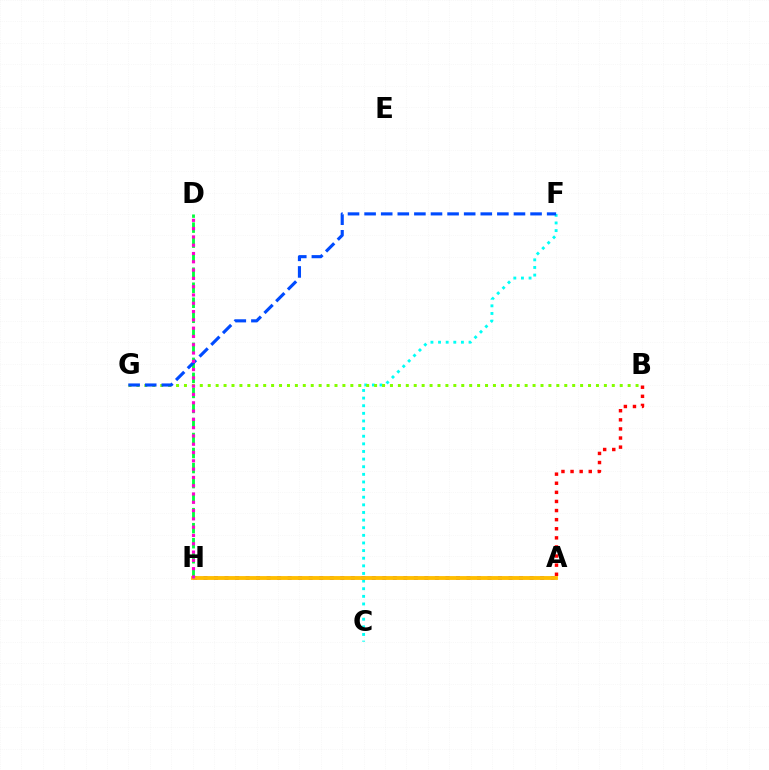{('C', 'F'): [{'color': '#00fff6', 'line_style': 'dotted', 'thickness': 2.07}], ('B', 'G'): [{'color': '#84ff00', 'line_style': 'dotted', 'thickness': 2.15}], ('D', 'H'): [{'color': '#00ff39', 'line_style': 'dashed', 'thickness': 2.04}, {'color': '#ff00cf', 'line_style': 'dotted', 'thickness': 2.25}], ('F', 'G'): [{'color': '#004bff', 'line_style': 'dashed', 'thickness': 2.25}], ('A', 'H'): [{'color': '#7200ff', 'line_style': 'dotted', 'thickness': 2.86}, {'color': '#ffbd00', 'line_style': 'solid', 'thickness': 2.77}], ('A', 'B'): [{'color': '#ff0000', 'line_style': 'dotted', 'thickness': 2.47}]}